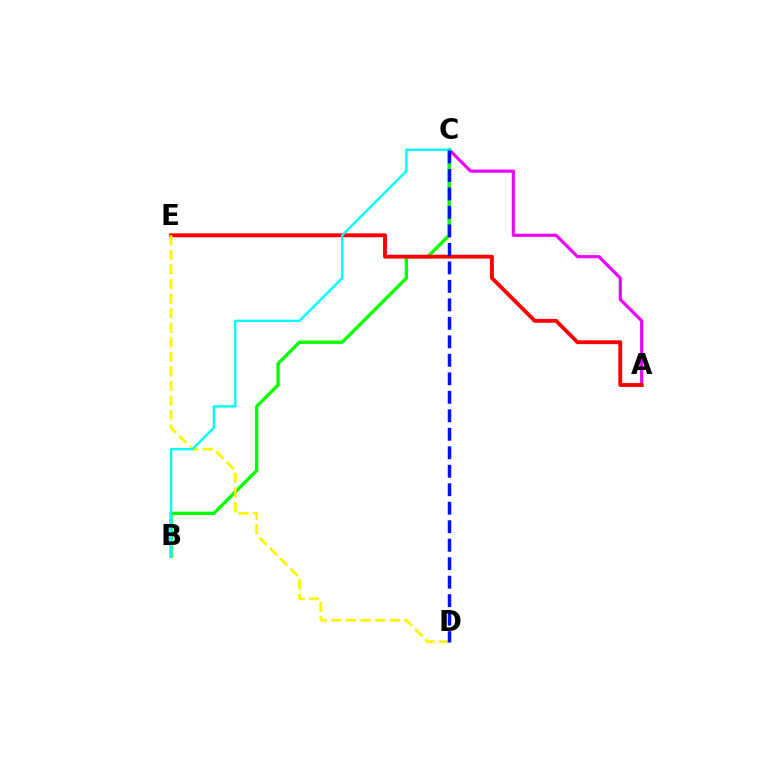{('A', 'C'): [{'color': '#ee00ff', 'line_style': 'solid', 'thickness': 2.27}], ('B', 'C'): [{'color': '#08ff00', 'line_style': 'solid', 'thickness': 2.42}, {'color': '#00fff6', 'line_style': 'solid', 'thickness': 1.73}], ('A', 'E'): [{'color': '#ff0000', 'line_style': 'solid', 'thickness': 2.77}], ('D', 'E'): [{'color': '#fcf500', 'line_style': 'dashed', 'thickness': 1.98}], ('C', 'D'): [{'color': '#0010ff', 'line_style': 'dashed', 'thickness': 2.51}]}